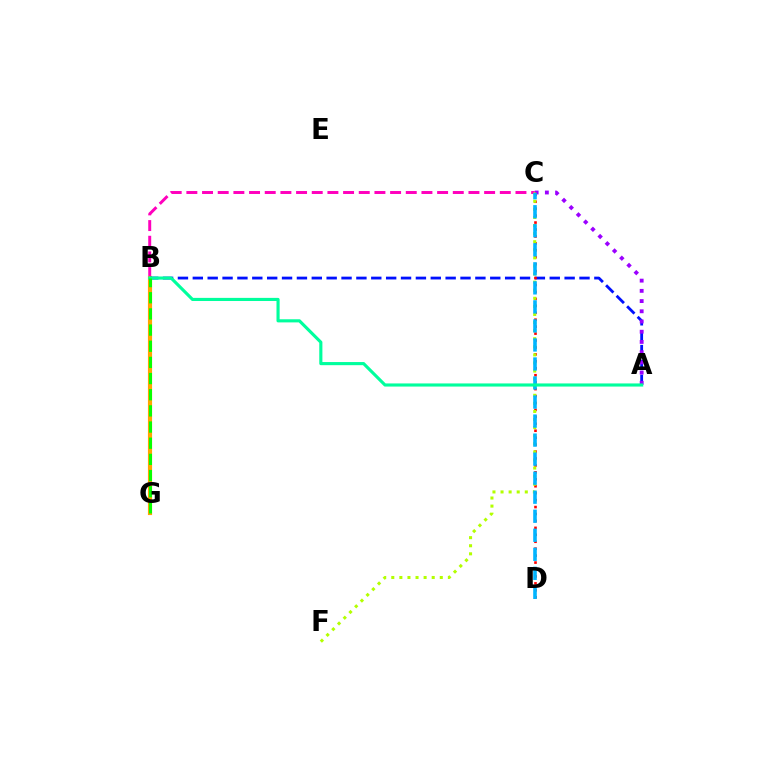{('B', 'C'): [{'color': '#ff00bd', 'line_style': 'dashed', 'thickness': 2.13}], ('B', 'G'): [{'color': '#ffa500', 'line_style': 'solid', 'thickness': 2.98}, {'color': '#08ff00', 'line_style': 'dashed', 'thickness': 2.2}], ('A', 'B'): [{'color': '#0010ff', 'line_style': 'dashed', 'thickness': 2.02}, {'color': '#00ff9d', 'line_style': 'solid', 'thickness': 2.25}], ('A', 'C'): [{'color': '#9b00ff', 'line_style': 'dotted', 'thickness': 2.78}], ('C', 'D'): [{'color': '#ff0000', 'line_style': 'dotted', 'thickness': 1.89}, {'color': '#00b5ff', 'line_style': 'dashed', 'thickness': 2.59}], ('C', 'F'): [{'color': '#b3ff00', 'line_style': 'dotted', 'thickness': 2.2}]}